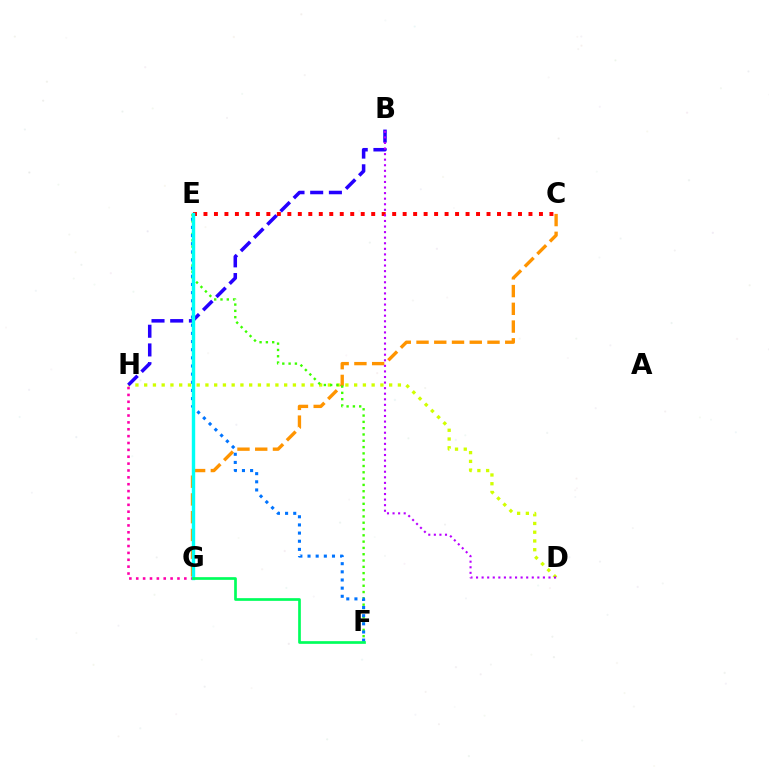{('D', 'H'): [{'color': '#d1ff00', 'line_style': 'dotted', 'thickness': 2.38}], ('B', 'H'): [{'color': '#2500ff', 'line_style': 'dashed', 'thickness': 2.54}], ('G', 'H'): [{'color': '#ff00ac', 'line_style': 'dotted', 'thickness': 1.87}], ('C', 'G'): [{'color': '#ff9400', 'line_style': 'dashed', 'thickness': 2.41}], ('E', 'F'): [{'color': '#3dff00', 'line_style': 'dotted', 'thickness': 1.71}, {'color': '#0074ff', 'line_style': 'dotted', 'thickness': 2.22}], ('C', 'E'): [{'color': '#ff0000', 'line_style': 'dotted', 'thickness': 2.85}], ('B', 'D'): [{'color': '#b900ff', 'line_style': 'dotted', 'thickness': 1.51}], ('E', 'G'): [{'color': '#00fff6', 'line_style': 'solid', 'thickness': 2.44}], ('F', 'G'): [{'color': '#00ff5c', 'line_style': 'solid', 'thickness': 1.94}]}